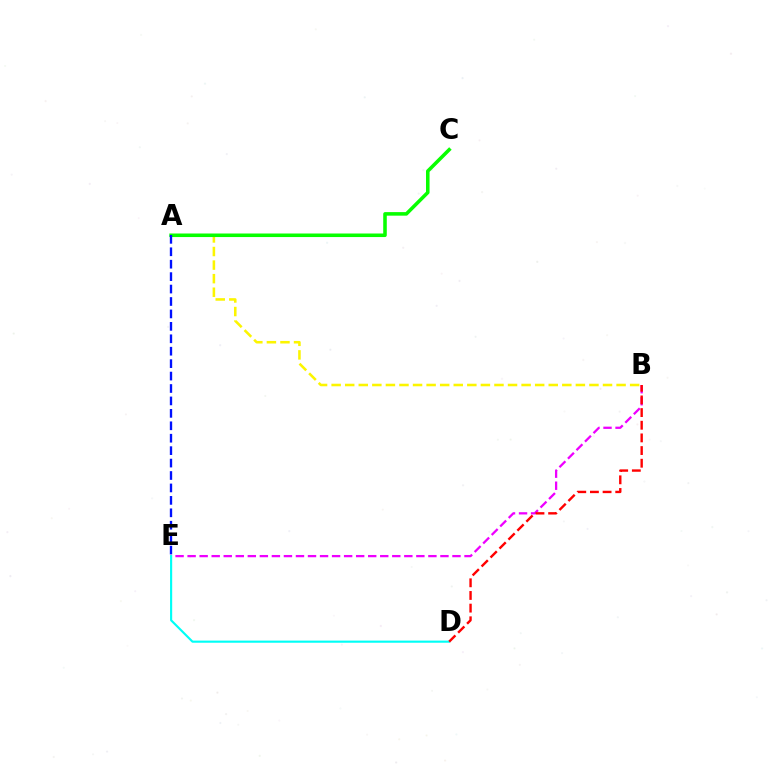{('B', 'E'): [{'color': '#ee00ff', 'line_style': 'dashed', 'thickness': 1.64}], ('A', 'B'): [{'color': '#fcf500', 'line_style': 'dashed', 'thickness': 1.84}], ('D', 'E'): [{'color': '#00fff6', 'line_style': 'solid', 'thickness': 1.54}], ('B', 'D'): [{'color': '#ff0000', 'line_style': 'dashed', 'thickness': 1.72}], ('A', 'C'): [{'color': '#08ff00', 'line_style': 'solid', 'thickness': 2.56}], ('A', 'E'): [{'color': '#0010ff', 'line_style': 'dashed', 'thickness': 1.69}]}